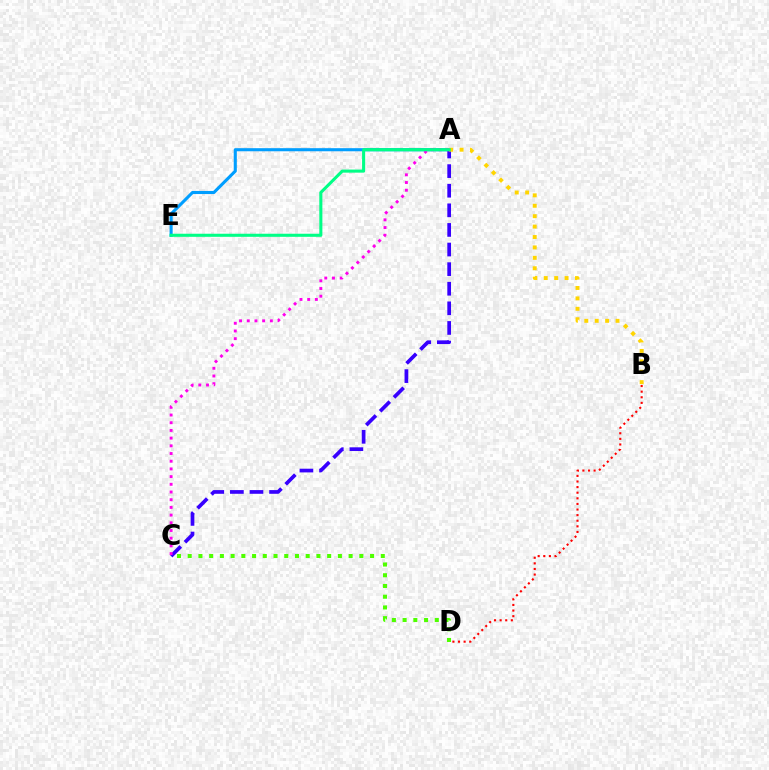{('A', 'E'): [{'color': '#009eff', 'line_style': 'solid', 'thickness': 2.22}, {'color': '#00ff86', 'line_style': 'solid', 'thickness': 2.22}], ('B', 'D'): [{'color': '#ff0000', 'line_style': 'dotted', 'thickness': 1.52}], ('A', 'C'): [{'color': '#3700ff', 'line_style': 'dashed', 'thickness': 2.66}, {'color': '#ff00ed', 'line_style': 'dotted', 'thickness': 2.09}], ('C', 'D'): [{'color': '#4fff00', 'line_style': 'dotted', 'thickness': 2.91}], ('A', 'B'): [{'color': '#ffd500', 'line_style': 'dotted', 'thickness': 2.83}]}